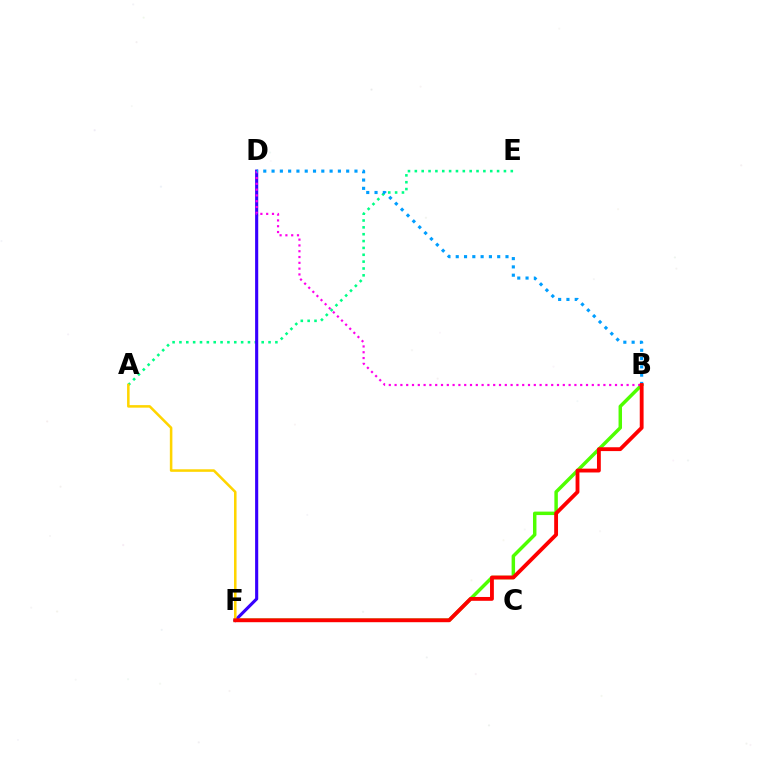{('A', 'E'): [{'color': '#00ff86', 'line_style': 'dotted', 'thickness': 1.86}], ('B', 'F'): [{'color': '#4fff00', 'line_style': 'solid', 'thickness': 2.5}, {'color': '#ff0000', 'line_style': 'solid', 'thickness': 2.76}], ('D', 'F'): [{'color': '#3700ff', 'line_style': 'solid', 'thickness': 2.24}], ('B', 'D'): [{'color': '#ff00ed', 'line_style': 'dotted', 'thickness': 1.58}, {'color': '#009eff', 'line_style': 'dotted', 'thickness': 2.25}], ('A', 'F'): [{'color': '#ffd500', 'line_style': 'solid', 'thickness': 1.83}]}